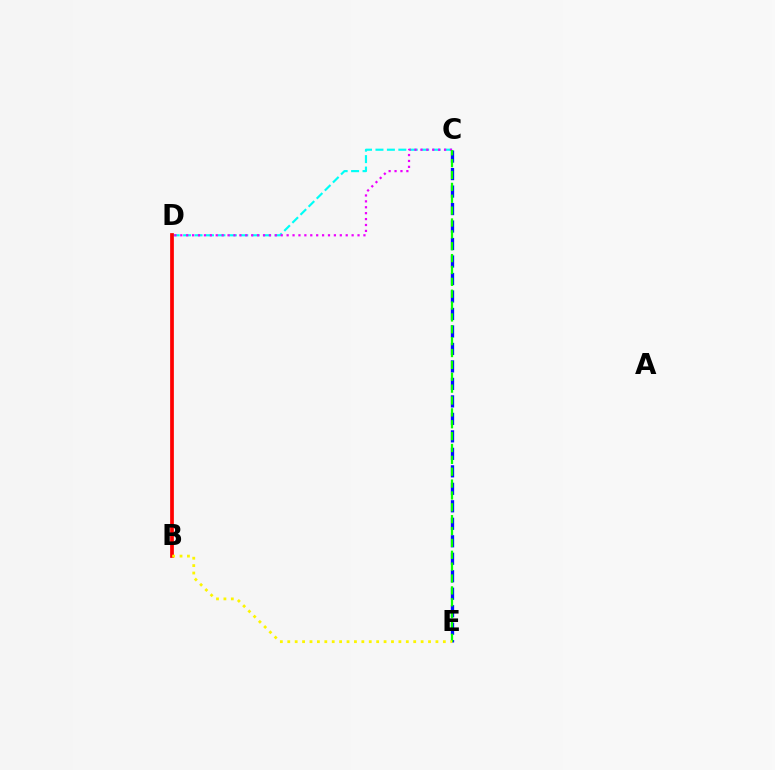{('C', 'D'): [{'color': '#00fff6', 'line_style': 'dashed', 'thickness': 1.55}, {'color': '#ee00ff', 'line_style': 'dotted', 'thickness': 1.61}], ('C', 'E'): [{'color': '#0010ff', 'line_style': 'dashed', 'thickness': 2.38}, {'color': '#08ff00', 'line_style': 'dashed', 'thickness': 1.61}], ('B', 'D'): [{'color': '#ff0000', 'line_style': 'solid', 'thickness': 2.68}], ('B', 'E'): [{'color': '#fcf500', 'line_style': 'dotted', 'thickness': 2.01}]}